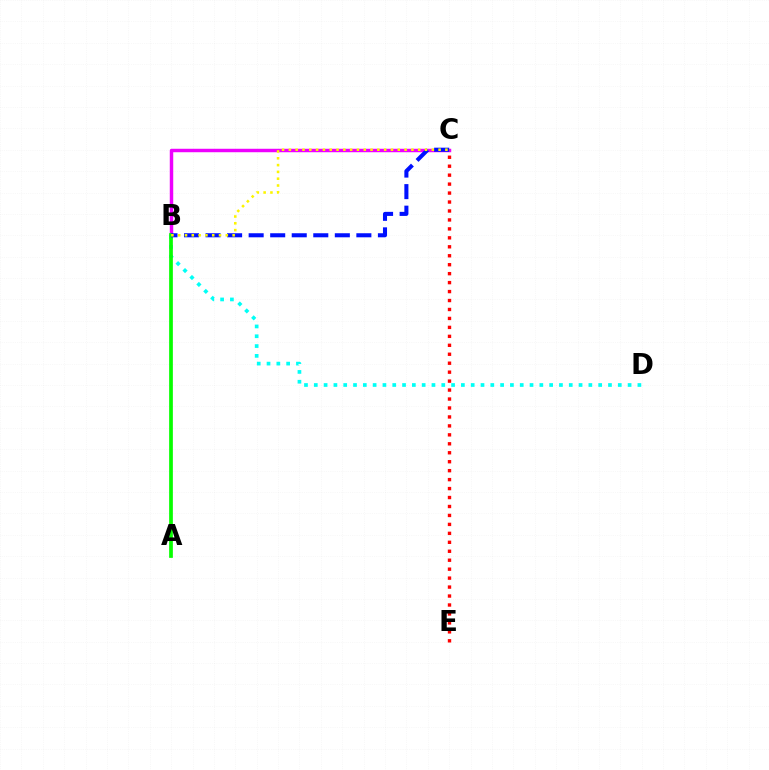{('B', 'C'): [{'color': '#ee00ff', 'line_style': 'solid', 'thickness': 2.49}, {'color': '#0010ff', 'line_style': 'dashed', 'thickness': 2.93}, {'color': '#fcf500', 'line_style': 'dotted', 'thickness': 1.85}], ('B', 'D'): [{'color': '#00fff6', 'line_style': 'dotted', 'thickness': 2.66}], ('A', 'B'): [{'color': '#08ff00', 'line_style': 'solid', 'thickness': 2.68}], ('C', 'E'): [{'color': '#ff0000', 'line_style': 'dotted', 'thickness': 2.43}]}